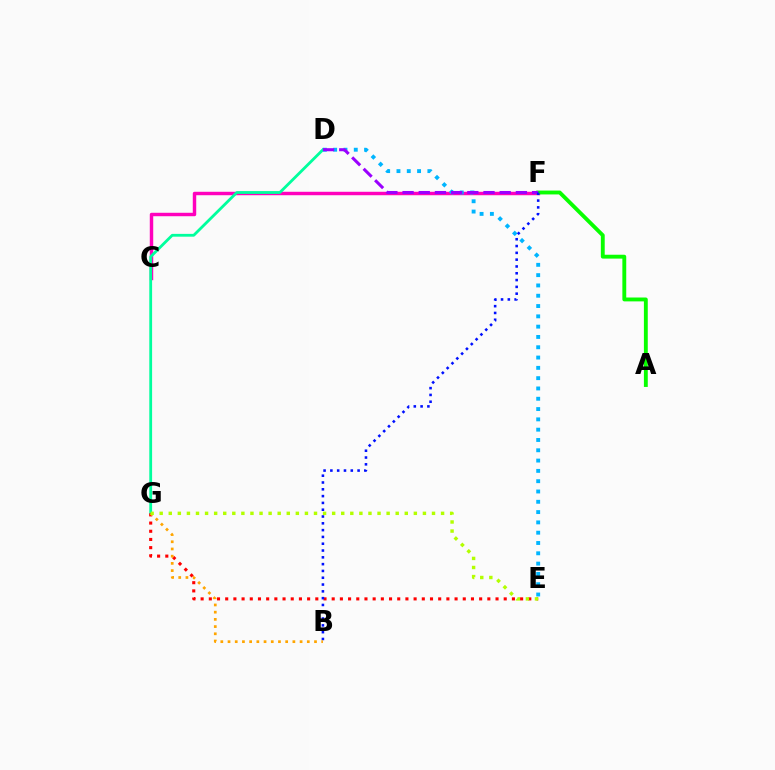{('C', 'F'): [{'color': '#ff00bd', 'line_style': 'solid', 'thickness': 2.48}], ('D', 'G'): [{'color': '#00ff9d', 'line_style': 'solid', 'thickness': 2.02}], ('A', 'F'): [{'color': '#08ff00', 'line_style': 'solid', 'thickness': 2.79}], ('D', 'E'): [{'color': '#00b5ff', 'line_style': 'dotted', 'thickness': 2.8}], ('D', 'F'): [{'color': '#9b00ff', 'line_style': 'dashed', 'thickness': 2.2}], ('E', 'G'): [{'color': '#ff0000', 'line_style': 'dotted', 'thickness': 2.23}, {'color': '#b3ff00', 'line_style': 'dotted', 'thickness': 2.47}], ('B', 'F'): [{'color': '#0010ff', 'line_style': 'dotted', 'thickness': 1.85}], ('B', 'G'): [{'color': '#ffa500', 'line_style': 'dotted', 'thickness': 1.96}]}